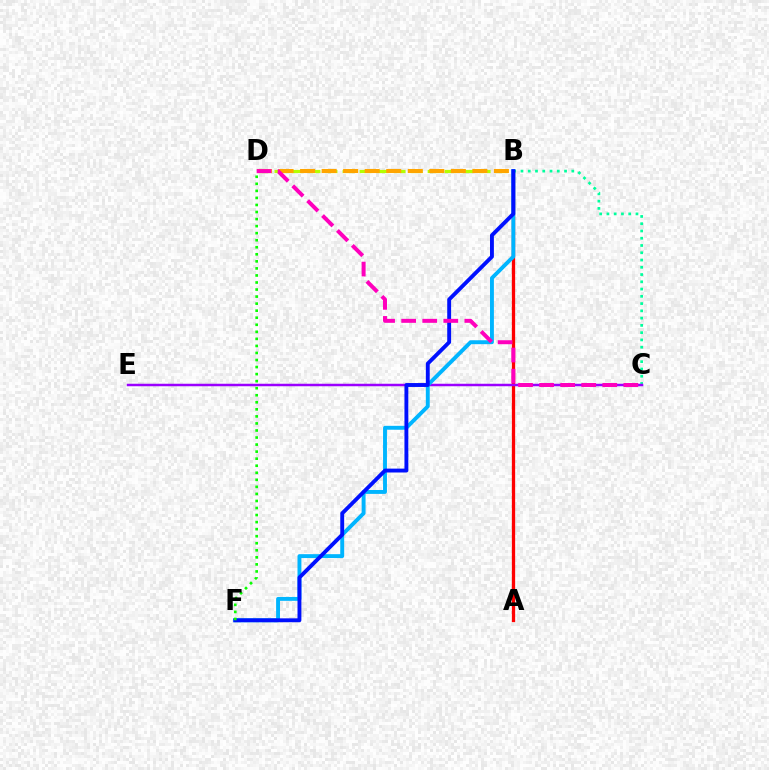{('B', 'D'): [{'color': '#b3ff00', 'line_style': 'dashed', 'thickness': 2.31}, {'color': '#ffa500', 'line_style': 'dashed', 'thickness': 2.93}], ('B', 'C'): [{'color': '#00ff9d', 'line_style': 'dotted', 'thickness': 1.97}], ('A', 'B'): [{'color': '#ff0000', 'line_style': 'solid', 'thickness': 2.37}], ('C', 'E'): [{'color': '#9b00ff', 'line_style': 'solid', 'thickness': 1.8}], ('B', 'F'): [{'color': '#00b5ff', 'line_style': 'solid', 'thickness': 2.81}, {'color': '#0010ff', 'line_style': 'solid', 'thickness': 2.79}], ('D', 'F'): [{'color': '#08ff00', 'line_style': 'dotted', 'thickness': 1.91}], ('C', 'D'): [{'color': '#ff00bd', 'line_style': 'dashed', 'thickness': 2.86}]}